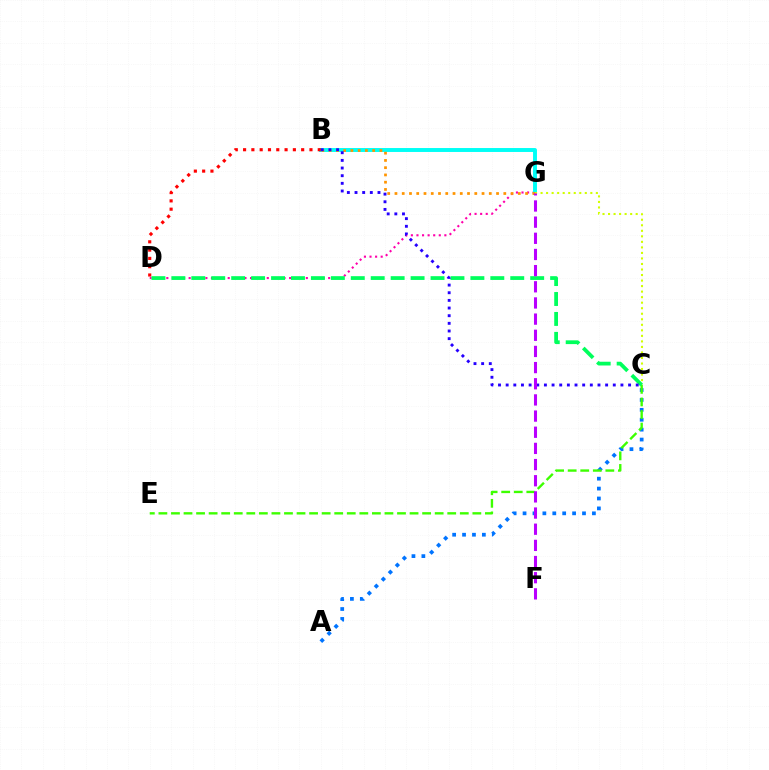{('D', 'G'): [{'color': '#ff00ac', 'line_style': 'dotted', 'thickness': 1.52}], ('A', 'C'): [{'color': '#0074ff', 'line_style': 'dotted', 'thickness': 2.69}], ('B', 'G'): [{'color': '#00fff6', 'line_style': 'solid', 'thickness': 2.83}, {'color': '#ff9400', 'line_style': 'dotted', 'thickness': 1.97}], ('C', 'E'): [{'color': '#3dff00', 'line_style': 'dashed', 'thickness': 1.71}], ('B', 'D'): [{'color': '#ff0000', 'line_style': 'dotted', 'thickness': 2.25}], ('C', 'G'): [{'color': '#d1ff00', 'line_style': 'dotted', 'thickness': 1.5}], ('C', 'D'): [{'color': '#00ff5c', 'line_style': 'dashed', 'thickness': 2.71}], ('B', 'C'): [{'color': '#2500ff', 'line_style': 'dotted', 'thickness': 2.08}], ('F', 'G'): [{'color': '#b900ff', 'line_style': 'dashed', 'thickness': 2.2}]}